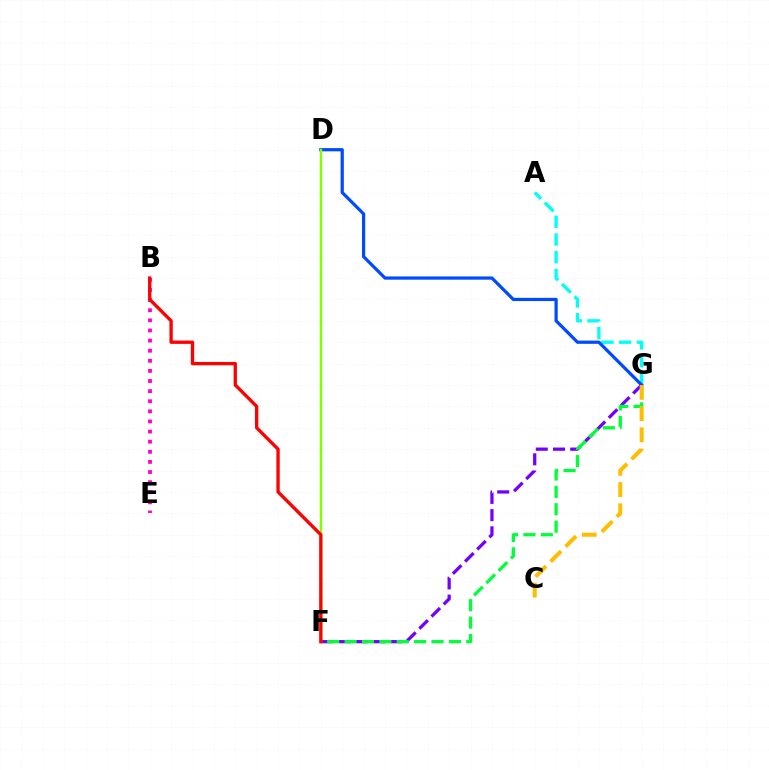{('A', 'G'): [{'color': '#00fff6', 'line_style': 'dashed', 'thickness': 2.4}], ('D', 'G'): [{'color': '#004bff', 'line_style': 'solid', 'thickness': 2.32}], ('F', 'G'): [{'color': '#7200ff', 'line_style': 'dashed', 'thickness': 2.34}, {'color': '#00ff39', 'line_style': 'dashed', 'thickness': 2.36}], ('D', 'F'): [{'color': '#84ff00', 'line_style': 'solid', 'thickness': 1.75}], ('B', 'E'): [{'color': '#ff00cf', 'line_style': 'dotted', 'thickness': 2.75}], ('B', 'F'): [{'color': '#ff0000', 'line_style': 'solid', 'thickness': 2.39}], ('C', 'G'): [{'color': '#ffbd00', 'line_style': 'dashed', 'thickness': 2.88}]}